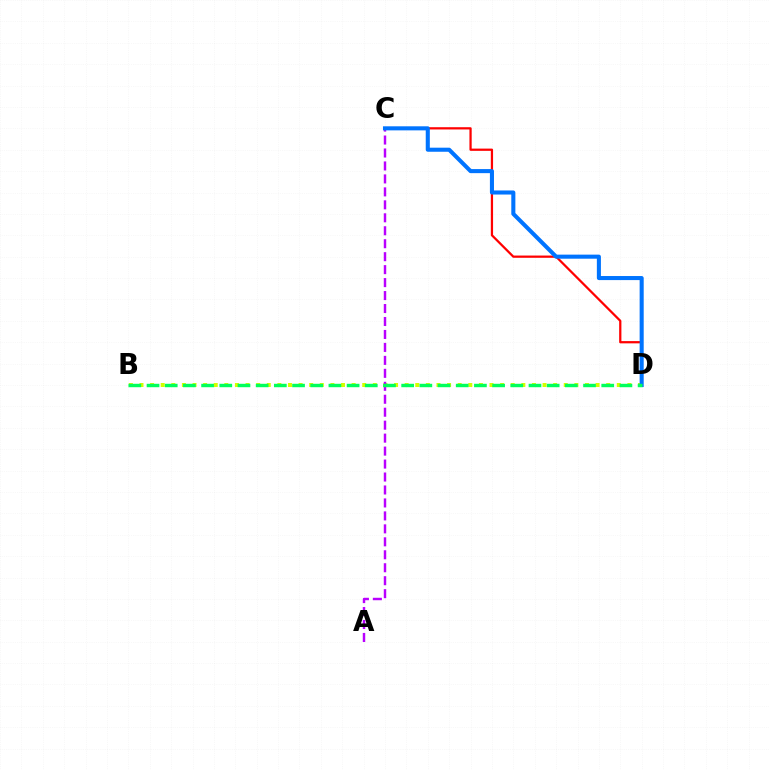{('B', 'D'): [{'color': '#d1ff00', 'line_style': 'dotted', 'thickness': 2.88}, {'color': '#00ff5c', 'line_style': 'dashed', 'thickness': 2.47}], ('C', 'D'): [{'color': '#ff0000', 'line_style': 'solid', 'thickness': 1.62}, {'color': '#0074ff', 'line_style': 'solid', 'thickness': 2.93}], ('A', 'C'): [{'color': '#b900ff', 'line_style': 'dashed', 'thickness': 1.76}]}